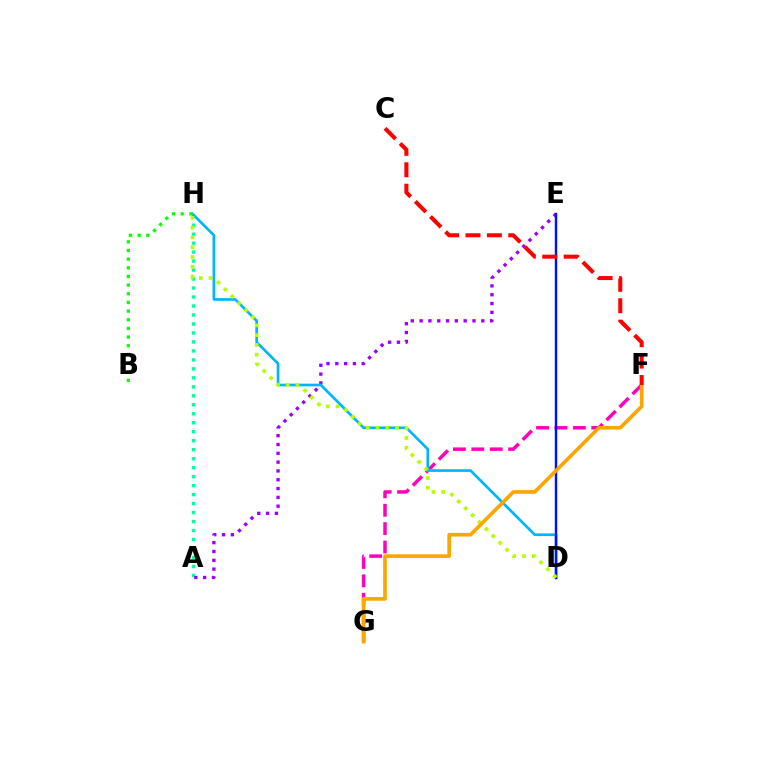{('A', 'H'): [{'color': '#00ff9d', 'line_style': 'dotted', 'thickness': 2.44}], ('A', 'E'): [{'color': '#9b00ff', 'line_style': 'dotted', 'thickness': 2.39}], ('F', 'G'): [{'color': '#ff00bd', 'line_style': 'dashed', 'thickness': 2.5}, {'color': '#ffa500', 'line_style': 'solid', 'thickness': 2.63}], ('D', 'H'): [{'color': '#00b5ff', 'line_style': 'solid', 'thickness': 1.93}, {'color': '#b3ff00', 'line_style': 'dotted', 'thickness': 2.65}], ('D', 'E'): [{'color': '#0010ff', 'line_style': 'solid', 'thickness': 1.75}], ('B', 'H'): [{'color': '#08ff00', 'line_style': 'dotted', 'thickness': 2.35}], ('C', 'F'): [{'color': '#ff0000', 'line_style': 'dashed', 'thickness': 2.91}]}